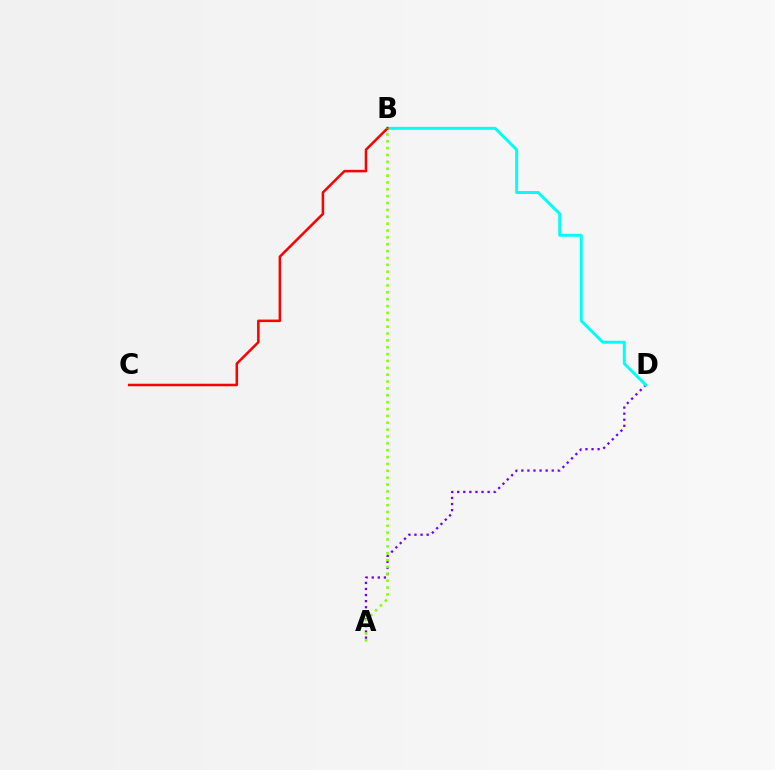{('A', 'D'): [{'color': '#7200ff', 'line_style': 'dotted', 'thickness': 1.65}], ('B', 'D'): [{'color': '#00fff6', 'line_style': 'solid', 'thickness': 2.14}], ('B', 'C'): [{'color': '#ff0000', 'line_style': 'solid', 'thickness': 1.82}], ('A', 'B'): [{'color': '#84ff00', 'line_style': 'dotted', 'thickness': 1.87}]}